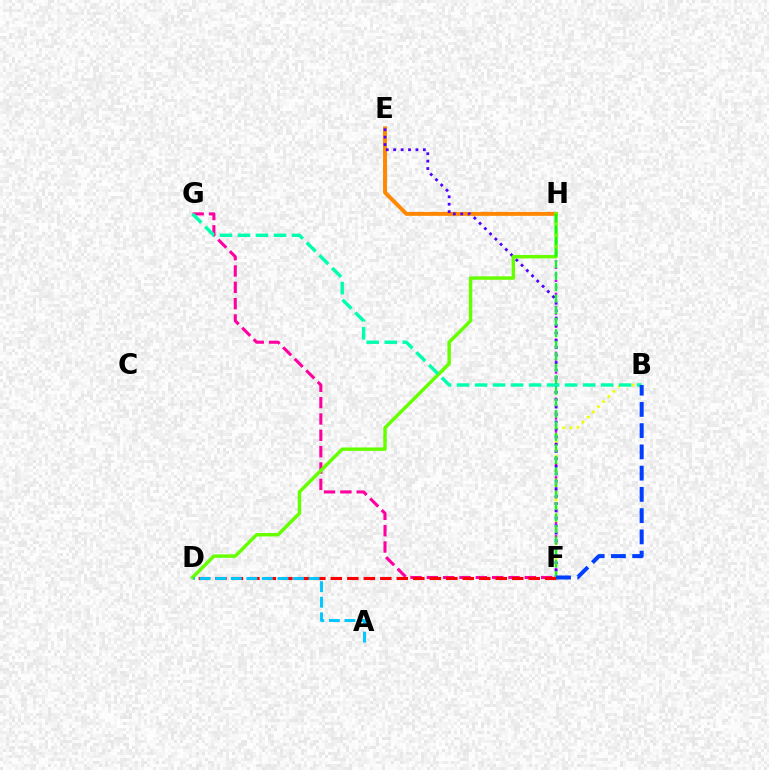{('B', 'F'): [{'color': '#eeff00', 'line_style': 'dotted', 'thickness': 1.97}, {'color': '#003fff', 'line_style': 'dashed', 'thickness': 2.89}], ('F', 'H'): [{'color': '#d600ff', 'line_style': 'dotted', 'thickness': 1.78}, {'color': '#00ff27', 'line_style': 'dashed', 'thickness': 1.57}], ('F', 'G'): [{'color': '#ff00a0', 'line_style': 'dashed', 'thickness': 2.22}], ('E', 'H'): [{'color': '#ff8800', 'line_style': 'solid', 'thickness': 2.82}], ('E', 'F'): [{'color': '#4f00ff', 'line_style': 'dotted', 'thickness': 2.02}], ('D', 'H'): [{'color': '#66ff00', 'line_style': 'solid', 'thickness': 2.47}], ('B', 'G'): [{'color': '#00ffaf', 'line_style': 'dashed', 'thickness': 2.45}], ('D', 'F'): [{'color': '#ff0000', 'line_style': 'dashed', 'thickness': 2.24}], ('A', 'D'): [{'color': '#00c7ff', 'line_style': 'dashed', 'thickness': 2.12}]}